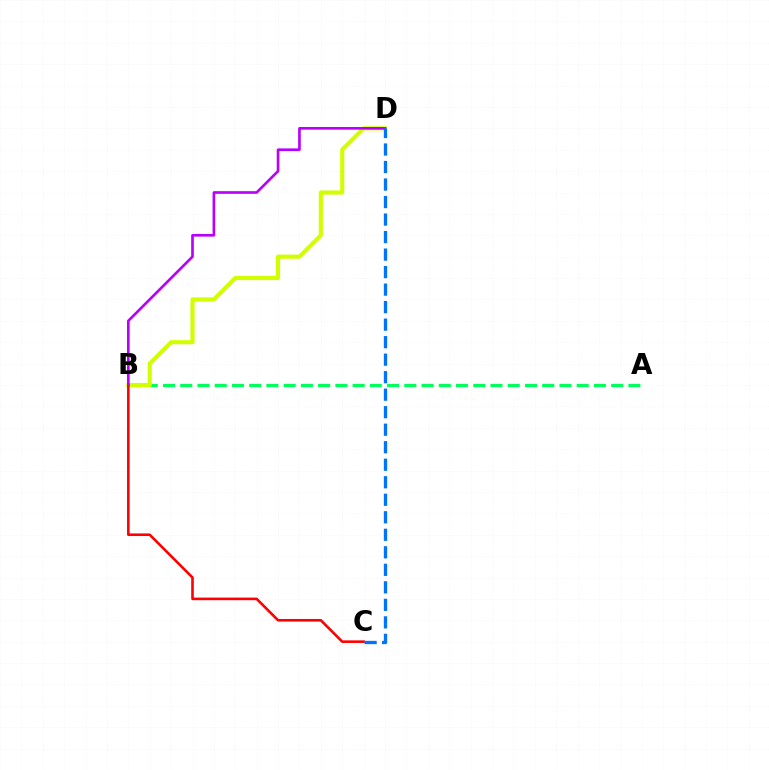{('A', 'B'): [{'color': '#00ff5c', 'line_style': 'dashed', 'thickness': 2.34}], ('B', 'D'): [{'color': '#d1ff00', 'line_style': 'solid', 'thickness': 2.97}, {'color': '#b900ff', 'line_style': 'solid', 'thickness': 1.91}], ('B', 'C'): [{'color': '#ff0000', 'line_style': 'solid', 'thickness': 1.87}], ('C', 'D'): [{'color': '#0074ff', 'line_style': 'dashed', 'thickness': 2.38}]}